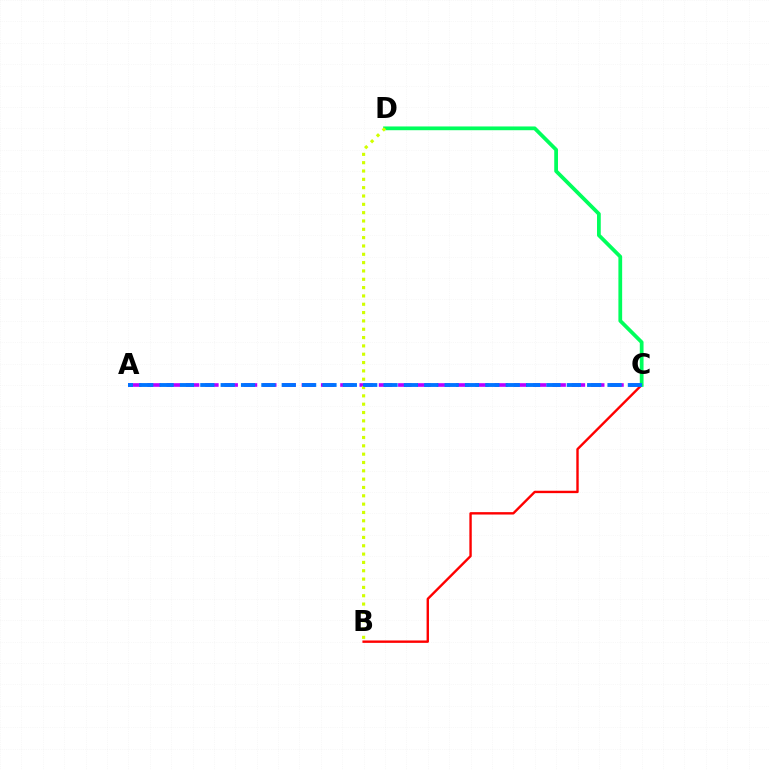{('A', 'C'): [{'color': '#b900ff', 'line_style': 'dashed', 'thickness': 2.62}, {'color': '#0074ff', 'line_style': 'dashed', 'thickness': 2.77}], ('B', 'C'): [{'color': '#ff0000', 'line_style': 'solid', 'thickness': 1.72}], ('C', 'D'): [{'color': '#00ff5c', 'line_style': 'solid', 'thickness': 2.7}], ('B', 'D'): [{'color': '#d1ff00', 'line_style': 'dotted', 'thickness': 2.26}]}